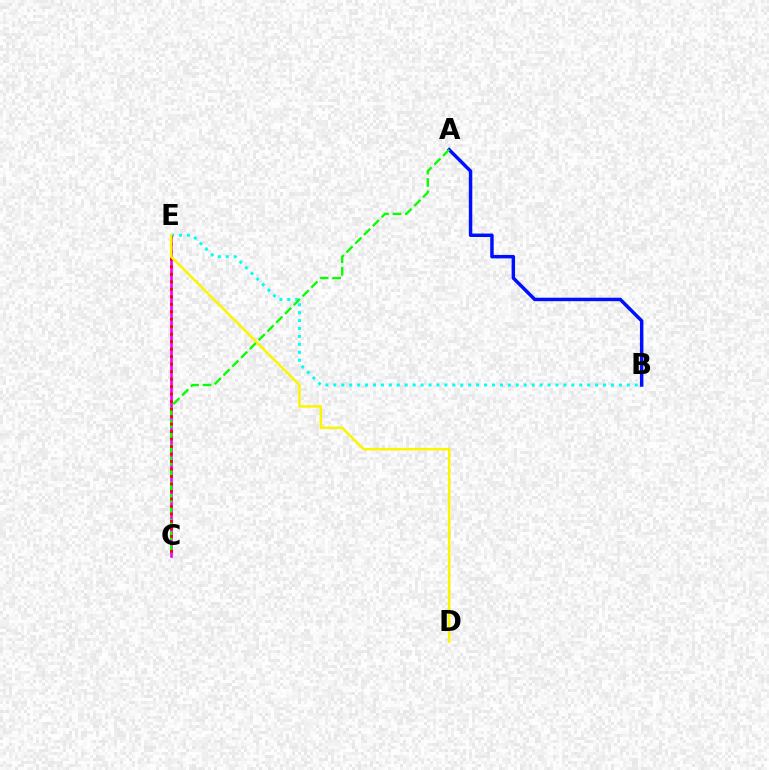{('C', 'E'): [{'color': '#ee00ff', 'line_style': 'solid', 'thickness': 1.89}, {'color': '#ff0000', 'line_style': 'dotted', 'thickness': 2.03}], ('B', 'E'): [{'color': '#00fff6', 'line_style': 'dotted', 'thickness': 2.16}], ('A', 'B'): [{'color': '#0010ff', 'line_style': 'solid', 'thickness': 2.5}], ('A', 'C'): [{'color': '#08ff00', 'line_style': 'dashed', 'thickness': 1.69}], ('D', 'E'): [{'color': '#fcf500', 'line_style': 'solid', 'thickness': 1.79}]}